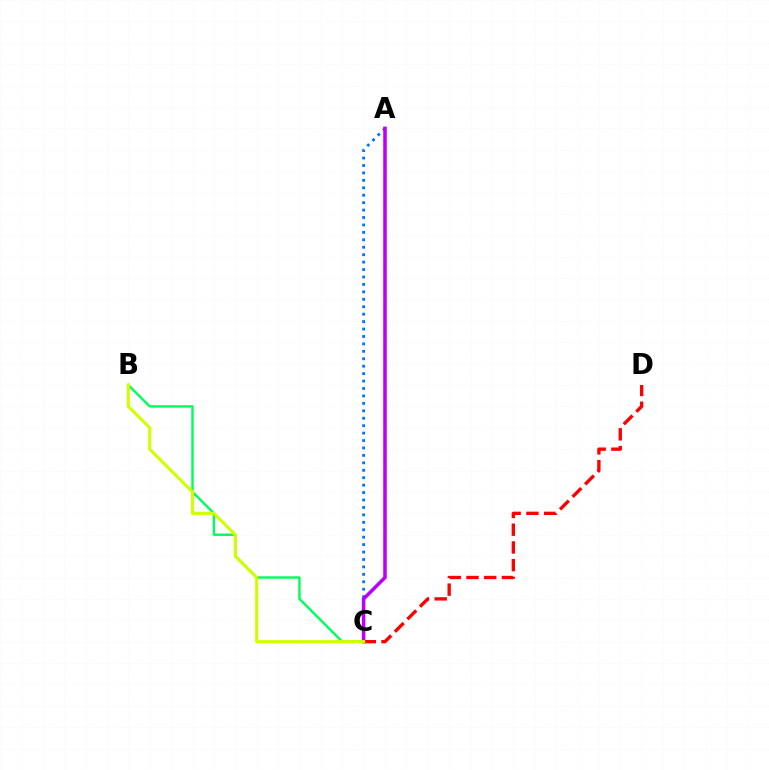{('A', 'C'): [{'color': '#0074ff', 'line_style': 'dotted', 'thickness': 2.02}, {'color': '#b900ff', 'line_style': 'solid', 'thickness': 2.54}], ('B', 'C'): [{'color': '#00ff5c', 'line_style': 'solid', 'thickness': 1.74}, {'color': '#d1ff00', 'line_style': 'solid', 'thickness': 2.23}], ('C', 'D'): [{'color': '#ff0000', 'line_style': 'dashed', 'thickness': 2.41}]}